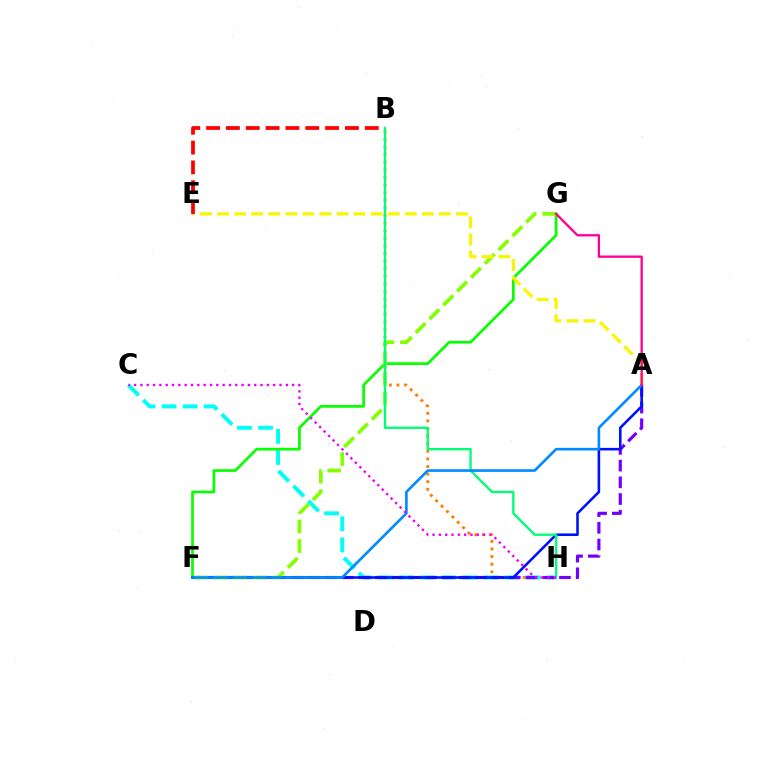{('B', 'H'): [{'color': '#ff7c00', 'line_style': 'dotted', 'thickness': 2.07}, {'color': '#00ff74', 'line_style': 'solid', 'thickness': 1.68}], ('C', 'H'): [{'color': '#00fff6', 'line_style': 'dashed', 'thickness': 2.86}, {'color': '#ee00ff', 'line_style': 'dotted', 'thickness': 1.72}], ('A', 'F'): [{'color': '#7200ff', 'line_style': 'dashed', 'thickness': 2.27}, {'color': '#0010ff', 'line_style': 'solid', 'thickness': 1.86}, {'color': '#008cff', 'line_style': 'solid', 'thickness': 1.9}], ('F', 'G'): [{'color': '#08ff00', 'line_style': 'solid', 'thickness': 1.95}, {'color': '#84ff00', 'line_style': 'dashed', 'thickness': 2.66}], ('A', 'E'): [{'color': '#fcf500', 'line_style': 'dashed', 'thickness': 2.32}], ('B', 'E'): [{'color': '#ff0000', 'line_style': 'dashed', 'thickness': 2.69}], ('A', 'G'): [{'color': '#ff0094', 'line_style': 'solid', 'thickness': 1.66}]}